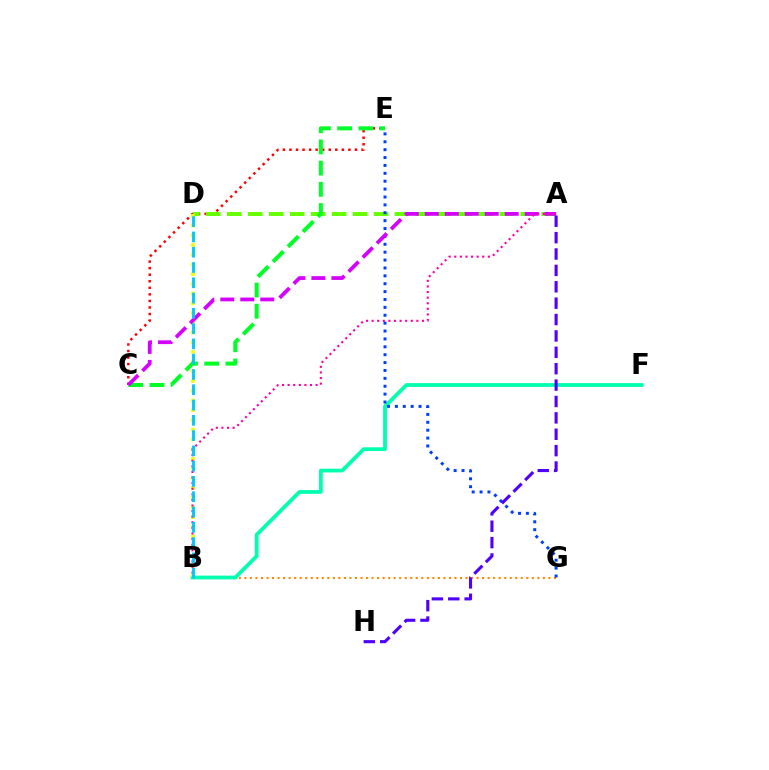{('C', 'E'): [{'color': '#ff0000', 'line_style': 'dotted', 'thickness': 1.78}, {'color': '#00ff27', 'line_style': 'dashed', 'thickness': 2.88}], ('B', 'G'): [{'color': '#ff8800', 'line_style': 'dotted', 'thickness': 1.5}], ('B', 'F'): [{'color': '#00ffaf', 'line_style': 'solid', 'thickness': 2.72}], ('A', 'D'): [{'color': '#66ff00', 'line_style': 'dashed', 'thickness': 2.85}], ('E', 'G'): [{'color': '#003fff', 'line_style': 'dotted', 'thickness': 2.14}], ('B', 'D'): [{'color': '#eeff00', 'line_style': 'dotted', 'thickness': 2.64}, {'color': '#00c7ff', 'line_style': 'dashed', 'thickness': 2.08}], ('A', 'C'): [{'color': '#d600ff', 'line_style': 'dashed', 'thickness': 2.72}], ('A', 'H'): [{'color': '#4f00ff', 'line_style': 'dashed', 'thickness': 2.23}], ('A', 'B'): [{'color': '#ff00a0', 'line_style': 'dotted', 'thickness': 1.52}]}